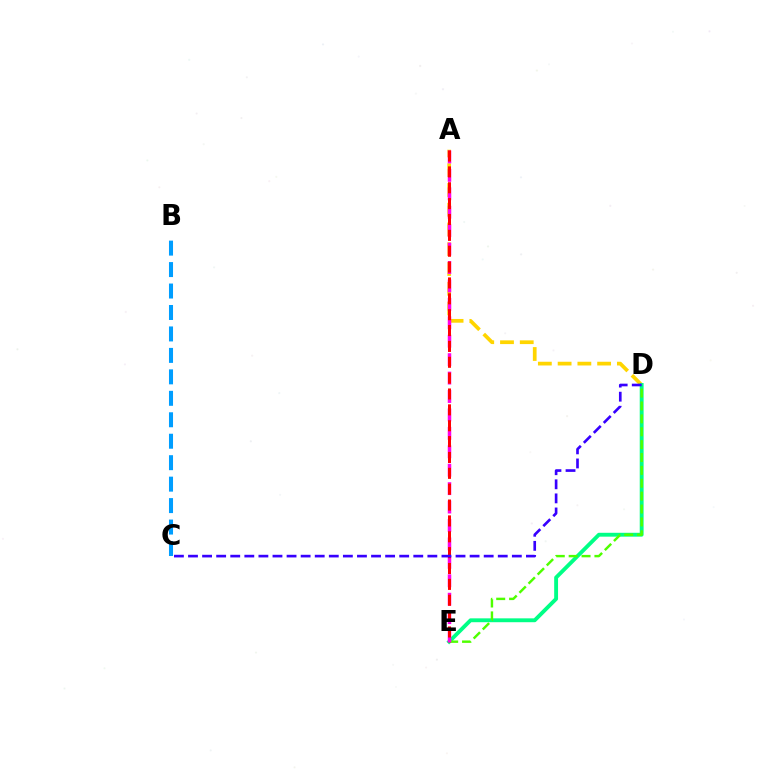{('A', 'D'): [{'color': '#ffd500', 'line_style': 'dashed', 'thickness': 2.68}], ('D', 'E'): [{'color': '#00ff86', 'line_style': 'solid', 'thickness': 2.79}, {'color': '#4fff00', 'line_style': 'dashed', 'thickness': 1.75}], ('B', 'C'): [{'color': '#009eff', 'line_style': 'dashed', 'thickness': 2.91}], ('A', 'E'): [{'color': '#ff00ed', 'line_style': 'dashed', 'thickness': 2.5}, {'color': '#ff0000', 'line_style': 'dashed', 'thickness': 2.16}], ('C', 'D'): [{'color': '#3700ff', 'line_style': 'dashed', 'thickness': 1.91}]}